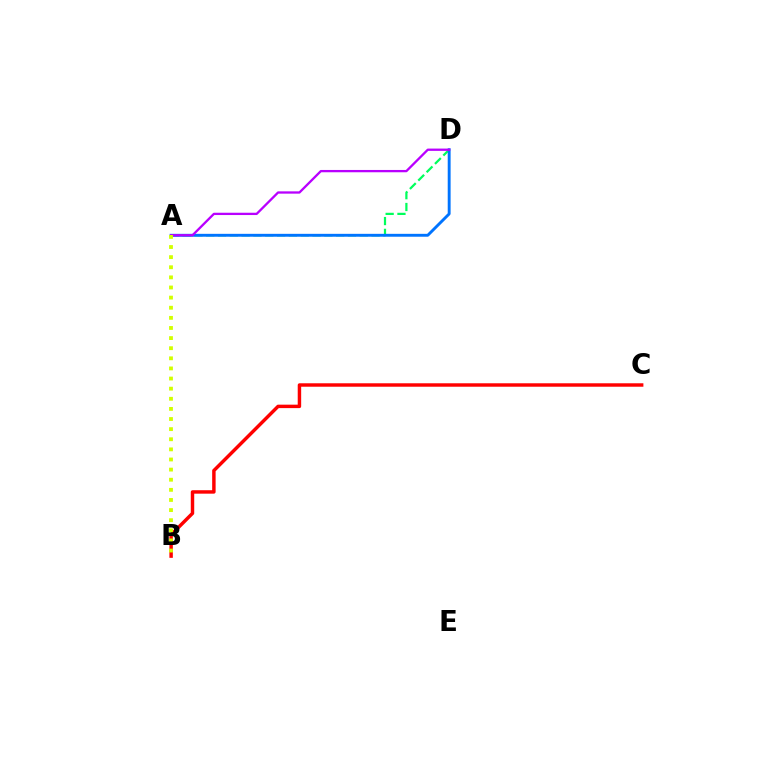{('A', 'D'): [{'color': '#00ff5c', 'line_style': 'dashed', 'thickness': 1.6}, {'color': '#0074ff', 'line_style': 'solid', 'thickness': 2.08}, {'color': '#b900ff', 'line_style': 'solid', 'thickness': 1.66}], ('B', 'C'): [{'color': '#ff0000', 'line_style': 'solid', 'thickness': 2.48}], ('A', 'B'): [{'color': '#d1ff00', 'line_style': 'dotted', 'thickness': 2.75}]}